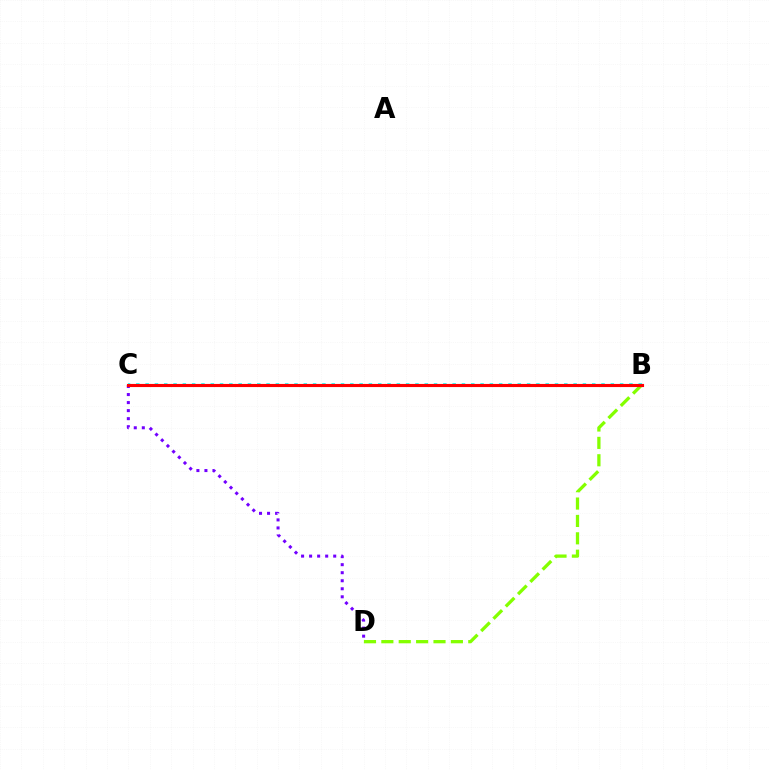{('C', 'D'): [{'color': '#7200ff', 'line_style': 'dotted', 'thickness': 2.18}], ('B', 'C'): [{'color': '#00fff6', 'line_style': 'dotted', 'thickness': 2.53}, {'color': '#ff0000', 'line_style': 'solid', 'thickness': 2.25}], ('B', 'D'): [{'color': '#84ff00', 'line_style': 'dashed', 'thickness': 2.36}]}